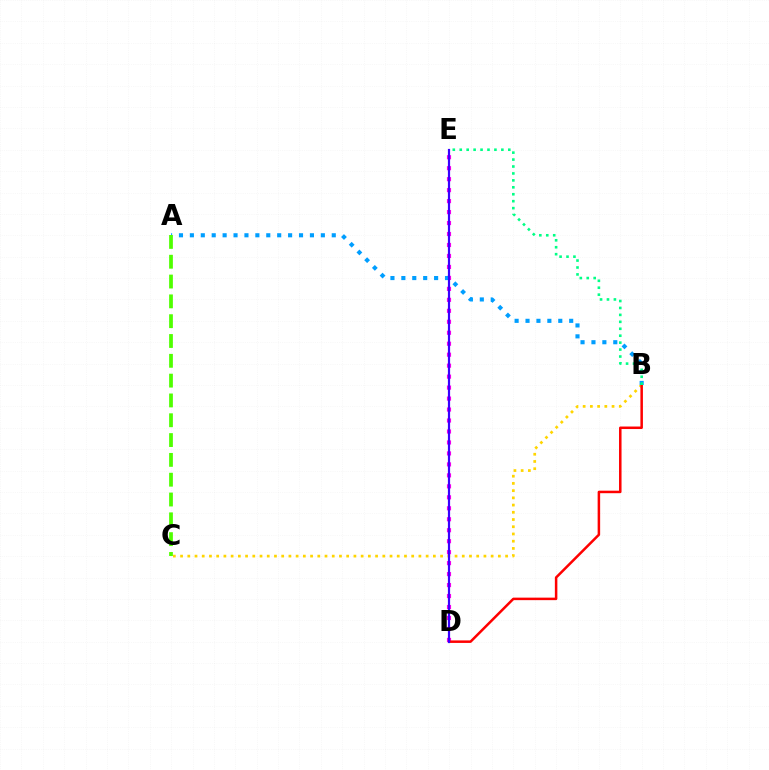{('D', 'E'): [{'color': '#ff00ed', 'line_style': 'dotted', 'thickness': 2.98}, {'color': '#3700ff', 'line_style': 'solid', 'thickness': 1.59}], ('B', 'C'): [{'color': '#ffd500', 'line_style': 'dotted', 'thickness': 1.96}], ('B', 'D'): [{'color': '#ff0000', 'line_style': 'solid', 'thickness': 1.81}], ('A', 'B'): [{'color': '#009eff', 'line_style': 'dotted', 'thickness': 2.97}], ('B', 'E'): [{'color': '#00ff86', 'line_style': 'dotted', 'thickness': 1.88}], ('A', 'C'): [{'color': '#4fff00', 'line_style': 'dashed', 'thickness': 2.69}]}